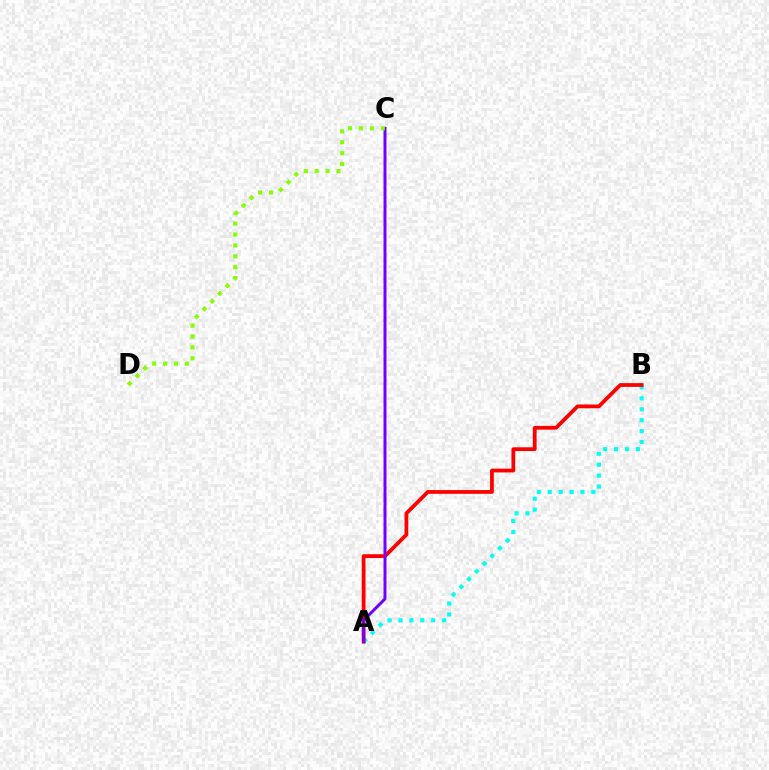{('A', 'B'): [{'color': '#00fff6', 'line_style': 'dotted', 'thickness': 2.96}, {'color': '#ff0000', 'line_style': 'solid', 'thickness': 2.72}], ('A', 'C'): [{'color': '#7200ff', 'line_style': 'solid', 'thickness': 2.15}], ('C', 'D'): [{'color': '#84ff00', 'line_style': 'dotted', 'thickness': 2.96}]}